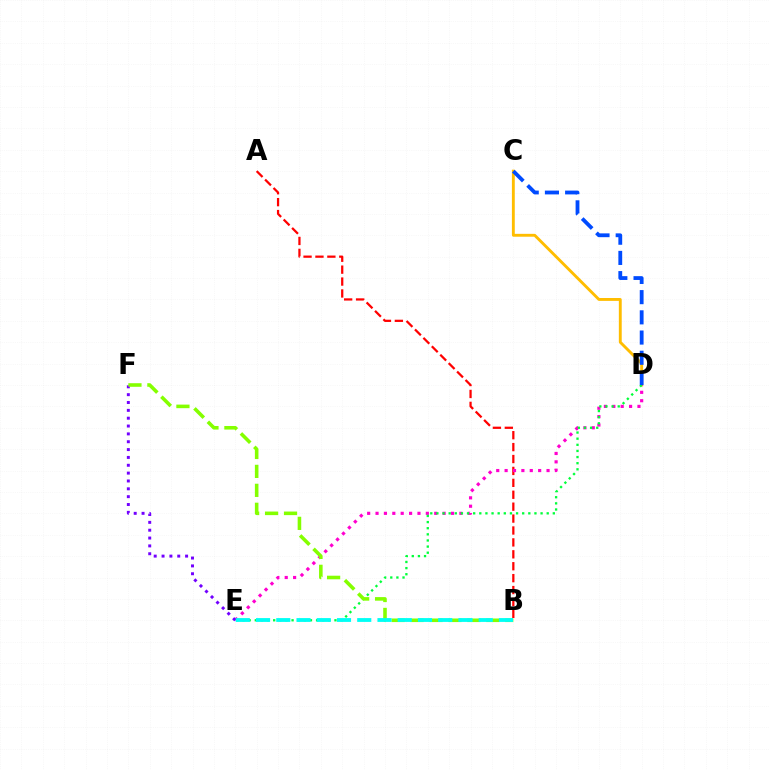{('A', 'B'): [{'color': '#ff0000', 'line_style': 'dashed', 'thickness': 1.62}], ('C', 'D'): [{'color': '#ffbd00', 'line_style': 'solid', 'thickness': 2.07}, {'color': '#004bff', 'line_style': 'dashed', 'thickness': 2.74}], ('D', 'E'): [{'color': '#ff00cf', 'line_style': 'dotted', 'thickness': 2.28}, {'color': '#00ff39', 'line_style': 'dotted', 'thickness': 1.66}], ('E', 'F'): [{'color': '#7200ff', 'line_style': 'dotted', 'thickness': 2.13}], ('B', 'F'): [{'color': '#84ff00', 'line_style': 'dashed', 'thickness': 2.57}], ('B', 'E'): [{'color': '#00fff6', 'line_style': 'dashed', 'thickness': 2.75}]}